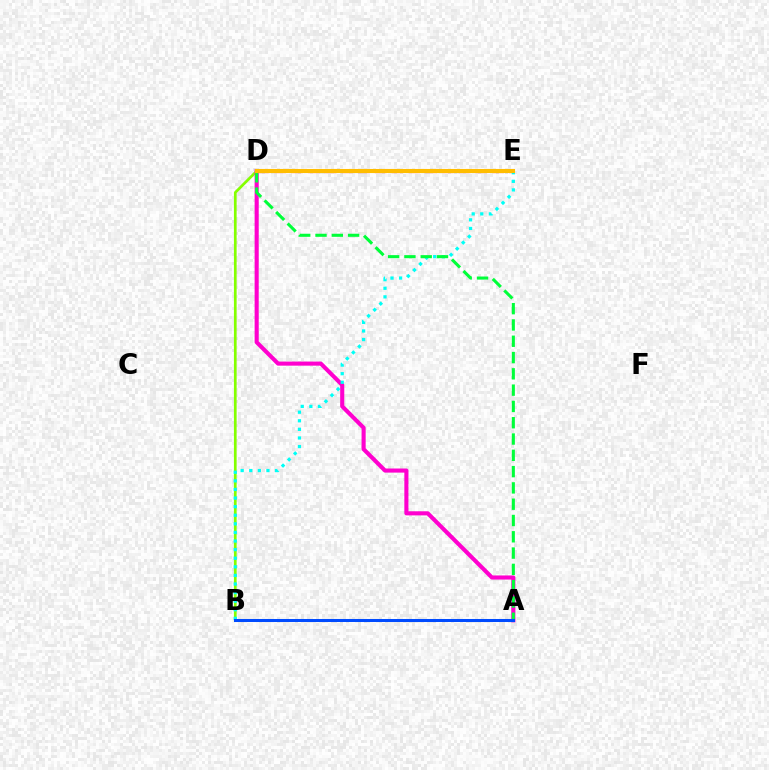{('D', 'E'): [{'color': '#ff0000', 'line_style': 'dashed', 'thickness': 2.28}, {'color': '#7200ff', 'line_style': 'dashed', 'thickness': 2.18}, {'color': '#ffbd00', 'line_style': 'solid', 'thickness': 2.93}], ('B', 'D'): [{'color': '#84ff00', 'line_style': 'solid', 'thickness': 1.95}], ('A', 'D'): [{'color': '#ff00cf', 'line_style': 'solid', 'thickness': 2.95}, {'color': '#00ff39', 'line_style': 'dashed', 'thickness': 2.21}], ('B', 'E'): [{'color': '#00fff6', 'line_style': 'dotted', 'thickness': 2.34}], ('A', 'B'): [{'color': '#004bff', 'line_style': 'solid', 'thickness': 2.18}]}